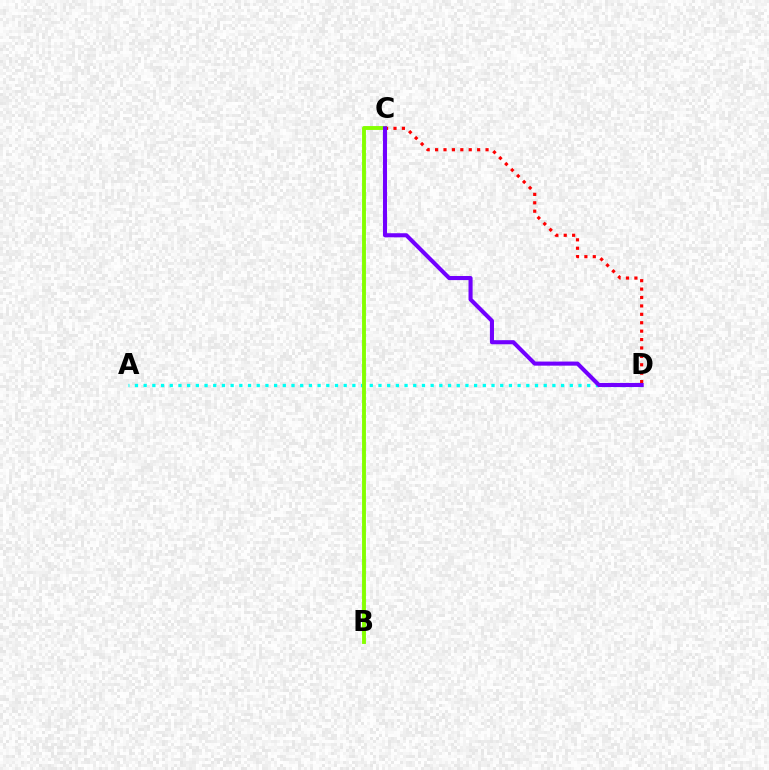{('A', 'D'): [{'color': '#00fff6', 'line_style': 'dotted', 'thickness': 2.36}], ('B', 'C'): [{'color': '#84ff00', 'line_style': 'solid', 'thickness': 2.79}], ('C', 'D'): [{'color': '#ff0000', 'line_style': 'dotted', 'thickness': 2.28}, {'color': '#7200ff', 'line_style': 'solid', 'thickness': 2.94}]}